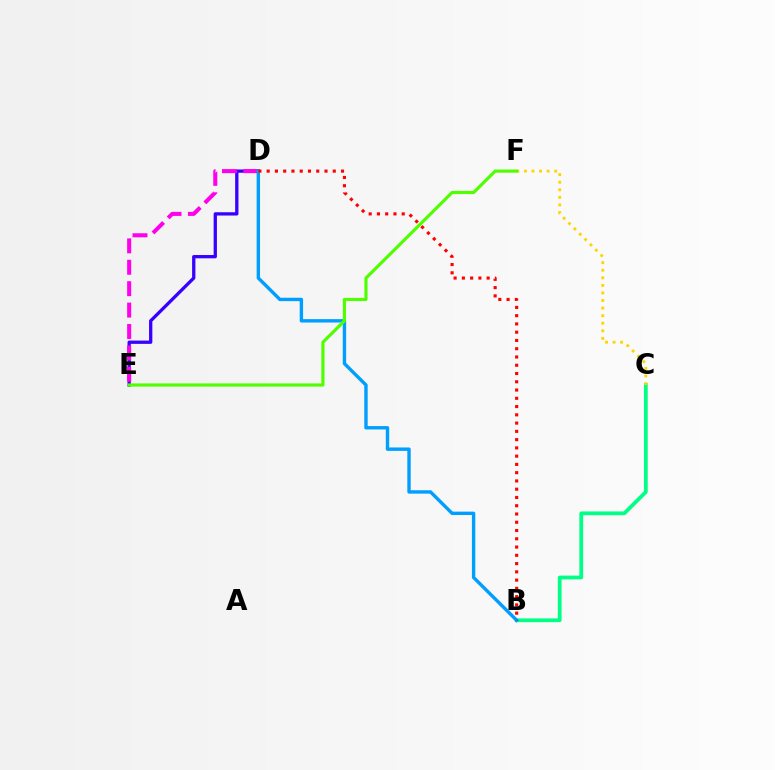{('D', 'E'): [{'color': '#3700ff', 'line_style': 'solid', 'thickness': 2.37}, {'color': '#ff00ed', 'line_style': 'dashed', 'thickness': 2.91}], ('B', 'C'): [{'color': '#00ff86', 'line_style': 'solid', 'thickness': 2.71}], ('B', 'D'): [{'color': '#009eff', 'line_style': 'solid', 'thickness': 2.44}, {'color': '#ff0000', 'line_style': 'dotted', 'thickness': 2.25}], ('C', 'F'): [{'color': '#ffd500', 'line_style': 'dotted', 'thickness': 2.06}], ('E', 'F'): [{'color': '#4fff00', 'line_style': 'solid', 'thickness': 2.28}]}